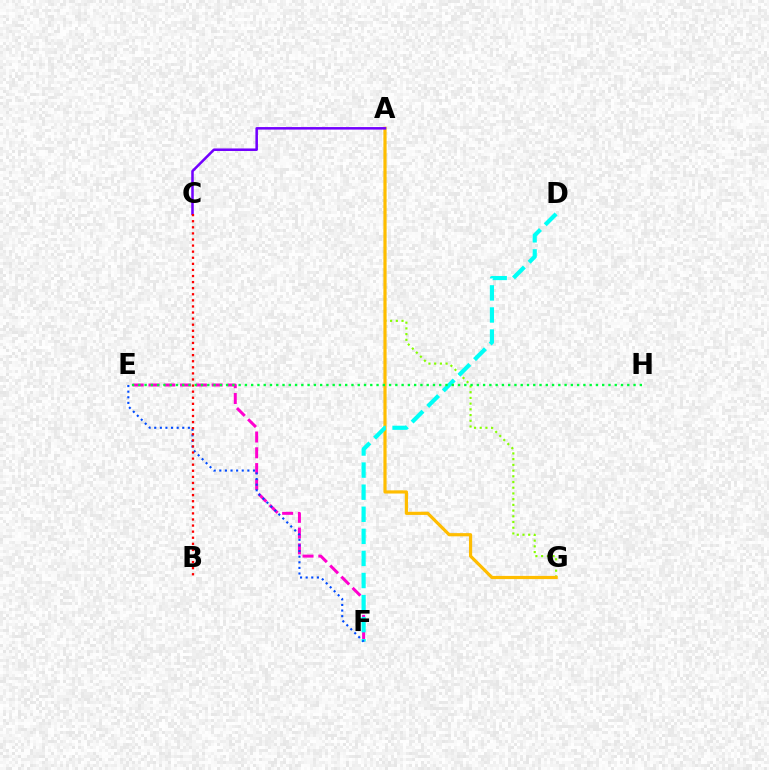{('E', 'F'): [{'color': '#ff00cf', 'line_style': 'dashed', 'thickness': 2.15}, {'color': '#004bff', 'line_style': 'dotted', 'thickness': 1.52}], ('A', 'G'): [{'color': '#84ff00', 'line_style': 'dotted', 'thickness': 1.55}, {'color': '#ffbd00', 'line_style': 'solid', 'thickness': 2.29}], ('D', 'F'): [{'color': '#00fff6', 'line_style': 'dashed', 'thickness': 3.0}], ('E', 'H'): [{'color': '#00ff39', 'line_style': 'dotted', 'thickness': 1.7}], ('A', 'C'): [{'color': '#7200ff', 'line_style': 'solid', 'thickness': 1.82}], ('B', 'C'): [{'color': '#ff0000', 'line_style': 'dotted', 'thickness': 1.65}]}